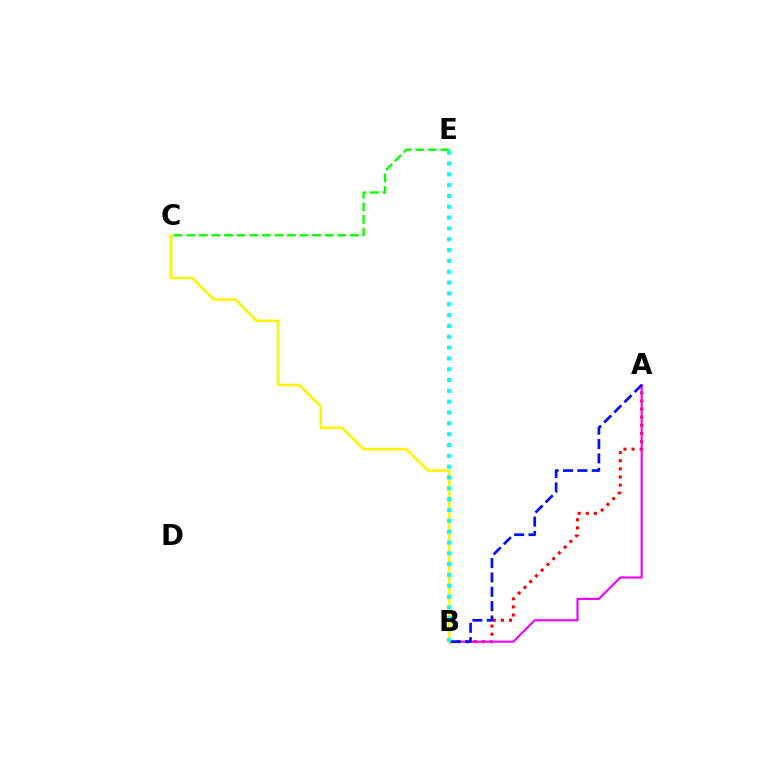{('C', 'E'): [{'color': '#08ff00', 'line_style': 'dashed', 'thickness': 1.71}], ('A', 'B'): [{'color': '#ff0000', 'line_style': 'dotted', 'thickness': 2.21}, {'color': '#ee00ff', 'line_style': 'solid', 'thickness': 1.53}, {'color': '#0010ff', 'line_style': 'dashed', 'thickness': 1.95}], ('B', 'C'): [{'color': '#fcf500', 'line_style': 'solid', 'thickness': 1.87}], ('B', 'E'): [{'color': '#00fff6', 'line_style': 'dotted', 'thickness': 2.94}]}